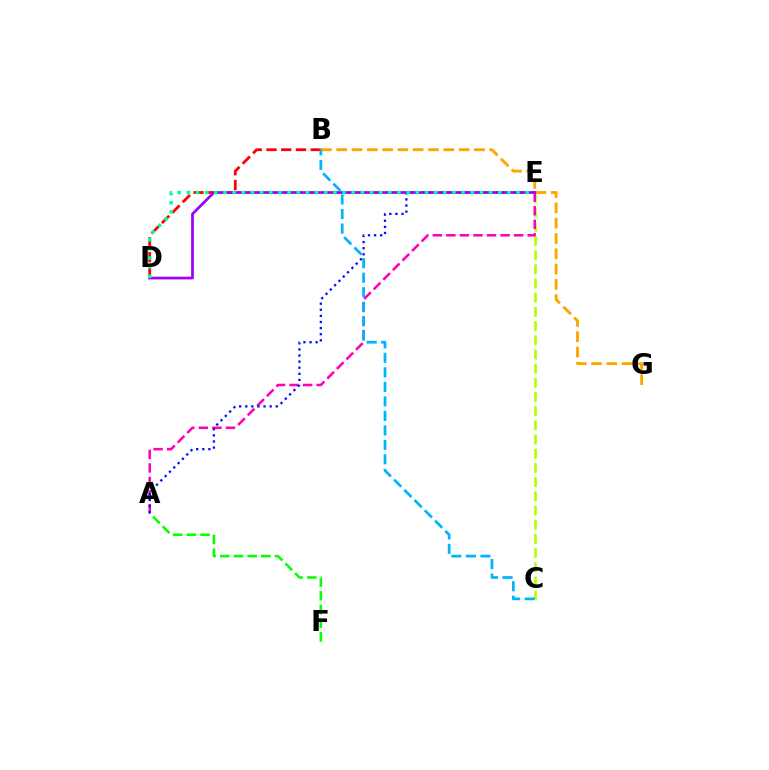{('C', 'E'): [{'color': '#b3ff00', 'line_style': 'dashed', 'thickness': 1.93}], ('A', 'F'): [{'color': '#08ff00', 'line_style': 'dashed', 'thickness': 1.86}], ('A', 'E'): [{'color': '#ff00bd', 'line_style': 'dashed', 'thickness': 1.84}, {'color': '#0010ff', 'line_style': 'dotted', 'thickness': 1.66}], ('B', 'D'): [{'color': '#ff0000', 'line_style': 'dashed', 'thickness': 2.0}], ('B', 'G'): [{'color': '#ffa500', 'line_style': 'dashed', 'thickness': 2.08}], ('D', 'E'): [{'color': '#9b00ff', 'line_style': 'solid', 'thickness': 1.96}, {'color': '#00ff9d', 'line_style': 'dotted', 'thickness': 2.49}], ('B', 'C'): [{'color': '#00b5ff', 'line_style': 'dashed', 'thickness': 1.97}]}